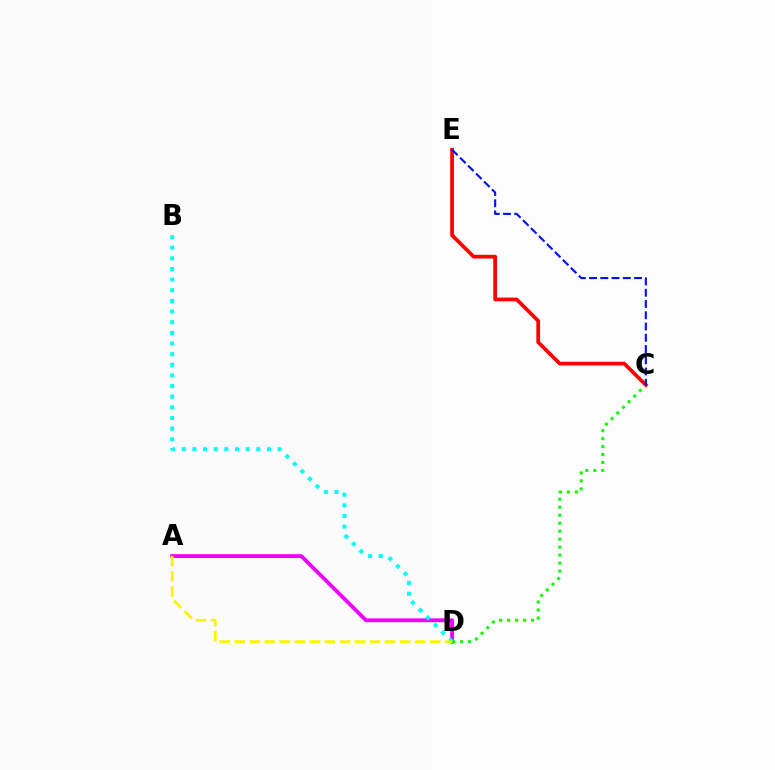{('A', 'D'): [{'color': '#ee00ff', 'line_style': 'solid', 'thickness': 2.74}, {'color': '#fcf500', 'line_style': 'dashed', 'thickness': 2.04}], ('C', 'D'): [{'color': '#08ff00', 'line_style': 'dotted', 'thickness': 2.17}], ('C', 'E'): [{'color': '#ff0000', 'line_style': 'solid', 'thickness': 2.68}, {'color': '#0010ff', 'line_style': 'dashed', 'thickness': 1.53}], ('B', 'D'): [{'color': '#00fff6', 'line_style': 'dotted', 'thickness': 2.89}]}